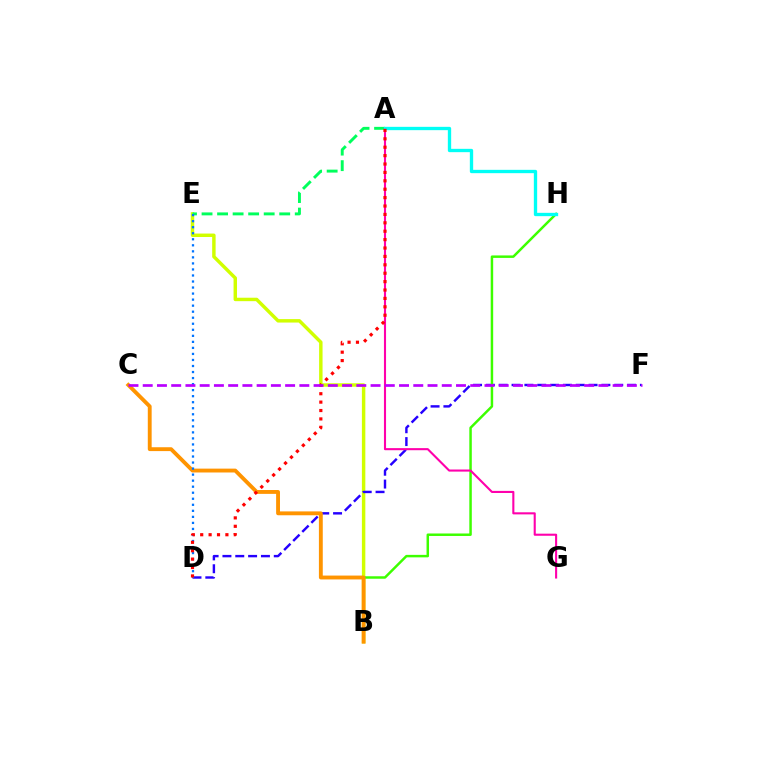{('B', 'E'): [{'color': '#d1ff00', 'line_style': 'solid', 'thickness': 2.48}], ('D', 'F'): [{'color': '#2500ff', 'line_style': 'dashed', 'thickness': 1.74}], ('B', 'H'): [{'color': '#3dff00', 'line_style': 'solid', 'thickness': 1.79}], ('A', 'G'): [{'color': '#ff00ac', 'line_style': 'solid', 'thickness': 1.51}], ('B', 'C'): [{'color': '#ff9400', 'line_style': 'solid', 'thickness': 2.78}], ('A', 'E'): [{'color': '#00ff5c', 'line_style': 'dashed', 'thickness': 2.11}], ('D', 'E'): [{'color': '#0074ff', 'line_style': 'dotted', 'thickness': 1.64}], ('A', 'H'): [{'color': '#00fff6', 'line_style': 'solid', 'thickness': 2.4}], ('A', 'D'): [{'color': '#ff0000', 'line_style': 'dotted', 'thickness': 2.28}], ('C', 'F'): [{'color': '#b900ff', 'line_style': 'dashed', 'thickness': 1.93}]}